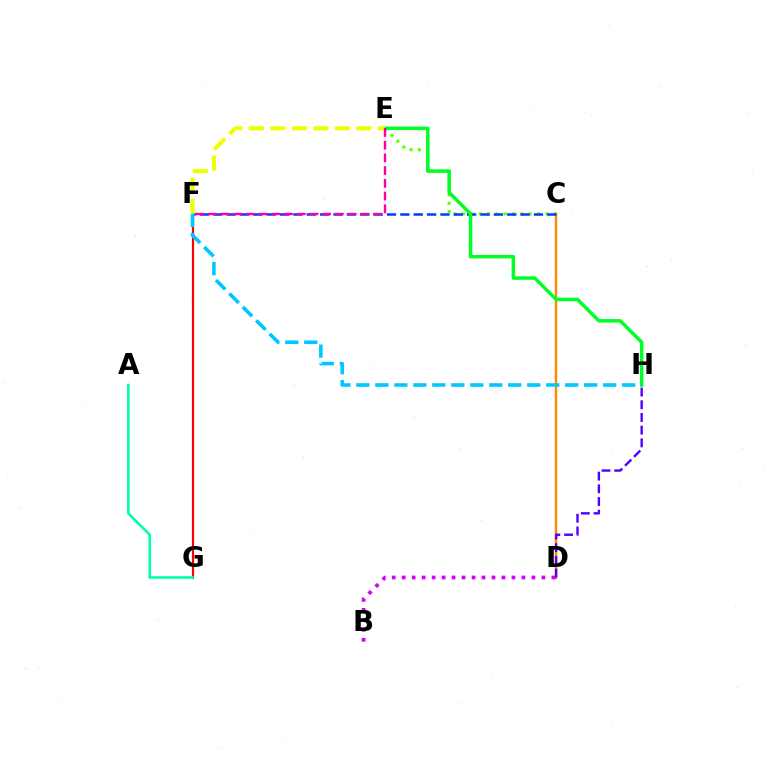{('C', 'D'): [{'color': '#ff8800', 'line_style': 'solid', 'thickness': 1.76}], ('F', 'G'): [{'color': '#ff0000', 'line_style': 'solid', 'thickness': 1.57}], ('C', 'E'): [{'color': '#66ff00', 'line_style': 'dotted', 'thickness': 2.26}], ('B', 'D'): [{'color': '#d600ff', 'line_style': 'dotted', 'thickness': 2.71}], ('C', 'F'): [{'color': '#003fff', 'line_style': 'dashed', 'thickness': 1.82}], ('E', 'H'): [{'color': '#00ff27', 'line_style': 'solid', 'thickness': 2.51}], ('E', 'F'): [{'color': '#eeff00', 'line_style': 'dashed', 'thickness': 2.93}, {'color': '#ff00a0', 'line_style': 'dashed', 'thickness': 1.73}], ('A', 'G'): [{'color': '#00ffaf', 'line_style': 'solid', 'thickness': 1.89}], ('D', 'H'): [{'color': '#4f00ff', 'line_style': 'dashed', 'thickness': 1.73}], ('F', 'H'): [{'color': '#00c7ff', 'line_style': 'dashed', 'thickness': 2.58}]}